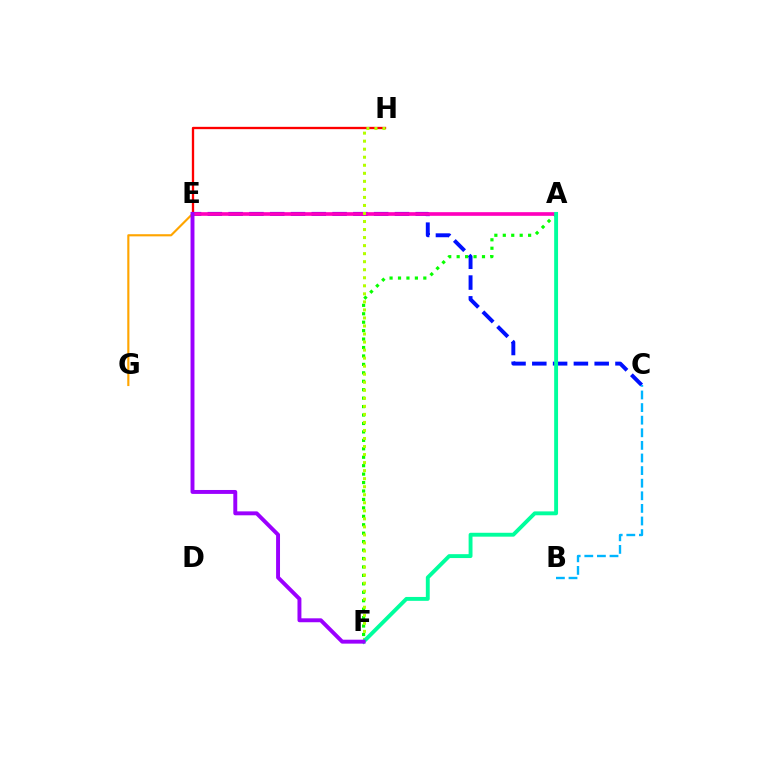{('C', 'E'): [{'color': '#0010ff', 'line_style': 'dashed', 'thickness': 2.82}], ('E', 'G'): [{'color': '#ffa500', 'line_style': 'solid', 'thickness': 1.54}], ('E', 'H'): [{'color': '#ff0000', 'line_style': 'solid', 'thickness': 1.67}], ('A', 'F'): [{'color': '#08ff00', 'line_style': 'dotted', 'thickness': 2.29}, {'color': '#00ff9d', 'line_style': 'solid', 'thickness': 2.8}], ('A', 'E'): [{'color': '#ff00bd', 'line_style': 'solid', 'thickness': 2.64}], ('F', 'H'): [{'color': '#b3ff00', 'line_style': 'dotted', 'thickness': 2.18}], ('B', 'C'): [{'color': '#00b5ff', 'line_style': 'dashed', 'thickness': 1.71}], ('E', 'F'): [{'color': '#9b00ff', 'line_style': 'solid', 'thickness': 2.83}]}